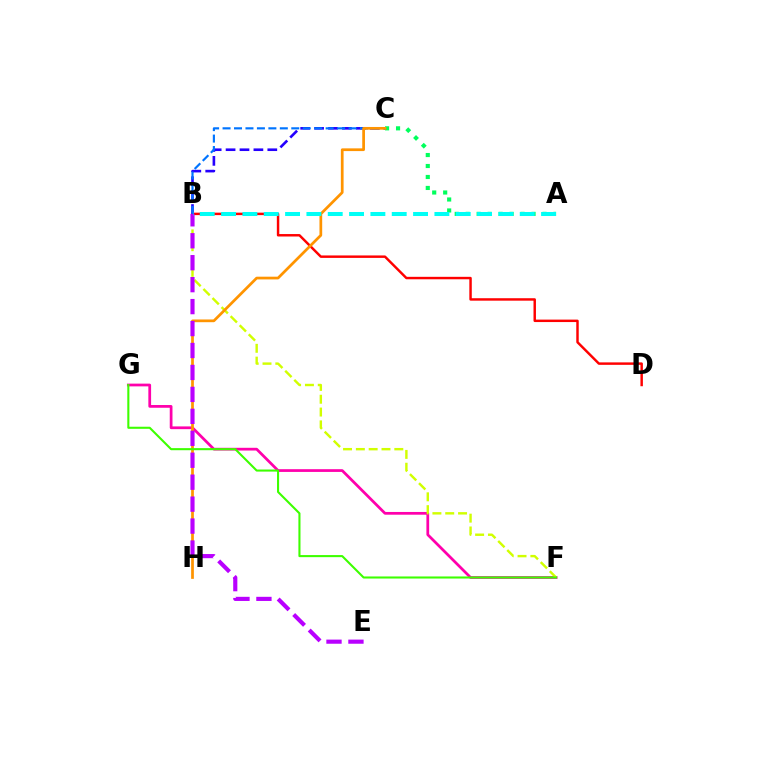{('B', 'D'): [{'color': '#ff0000', 'line_style': 'solid', 'thickness': 1.77}], ('B', 'C'): [{'color': '#2500ff', 'line_style': 'dashed', 'thickness': 1.89}, {'color': '#0074ff', 'line_style': 'dashed', 'thickness': 1.56}], ('F', 'G'): [{'color': '#ff00ac', 'line_style': 'solid', 'thickness': 1.97}, {'color': '#3dff00', 'line_style': 'solid', 'thickness': 1.5}], ('A', 'C'): [{'color': '#00ff5c', 'line_style': 'dotted', 'thickness': 2.98}], ('B', 'F'): [{'color': '#d1ff00', 'line_style': 'dashed', 'thickness': 1.74}], ('C', 'H'): [{'color': '#ff9400', 'line_style': 'solid', 'thickness': 1.96}], ('B', 'E'): [{'color': '#b900ff', 'line_style': 'dashed', 'thickness': 2.98}], ('A', 'B'): [{'color': '#00fff6', 'line_style': 'dashed', 'thickness': 2.9}]}